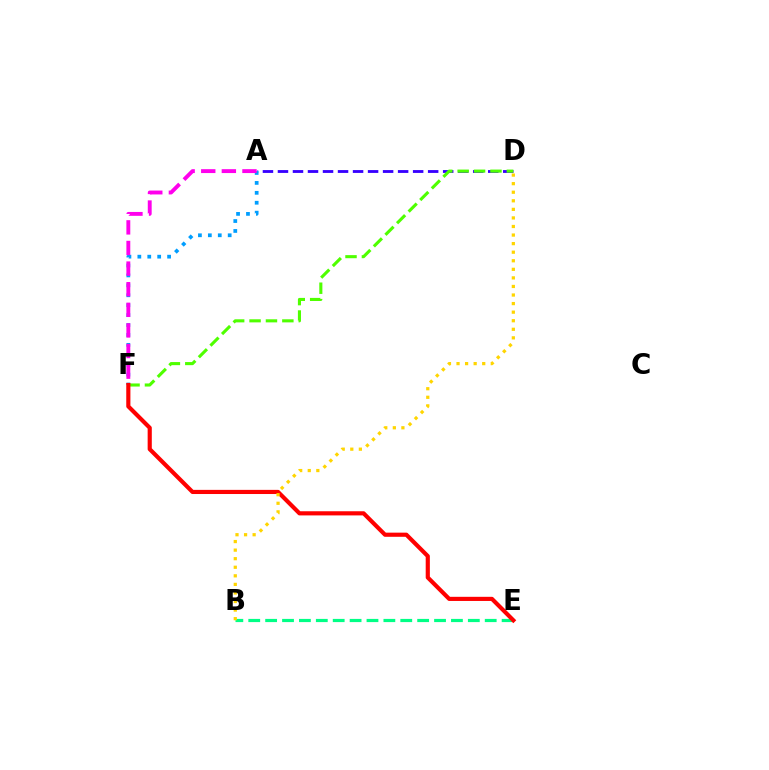{('A', 'D'): [{'color': '#3700ff', 'line_style': 'dashed', 'thickness': 2.04}], ('B', 'E'): [{'color': '#00ff86', 'line_style': 'dashed', 'thickness': 2.29}], ('A', 'F'): [{'color': '#009eff', 'line_style': 'dotted', 'thickness': 2.7}, {'color': '#ff00ed', 'line_style': 'dashed', 'thickness': 2.8}], ('D', 'F'): [{'color': '#4fff00', 'line_style': 'dashed', 'thickness': 2.23}], ('E', 'F'): [{'color': '#ff0000', 'line_style': 'solid', 'thickness': 2.99}], ('B', 'D'): [{'color': '#ffd500', 'line_style': 'dotted', 'thickness': 2.33}]}